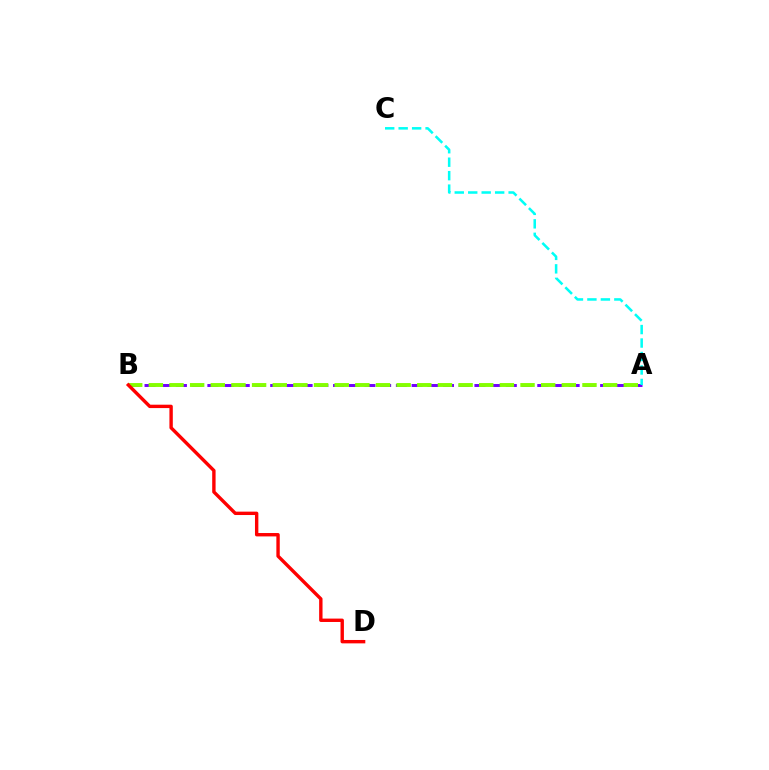{('A', 'B'): [{'color': '#7200ff', 'line_style': 'dashed', 'thickness': 2.13}, {'color': '#84ff00', 'line_style': 'dashed', 'thickness': 2.81}], ('A', 'C'): [{'color': '#00fff6', 'line_style': 'dashed', 'thickness': 1.83}], ('B', 'D'): [{'color': '#ff0000', 'line_style': 'solid', 'thickness': 2.44}]}